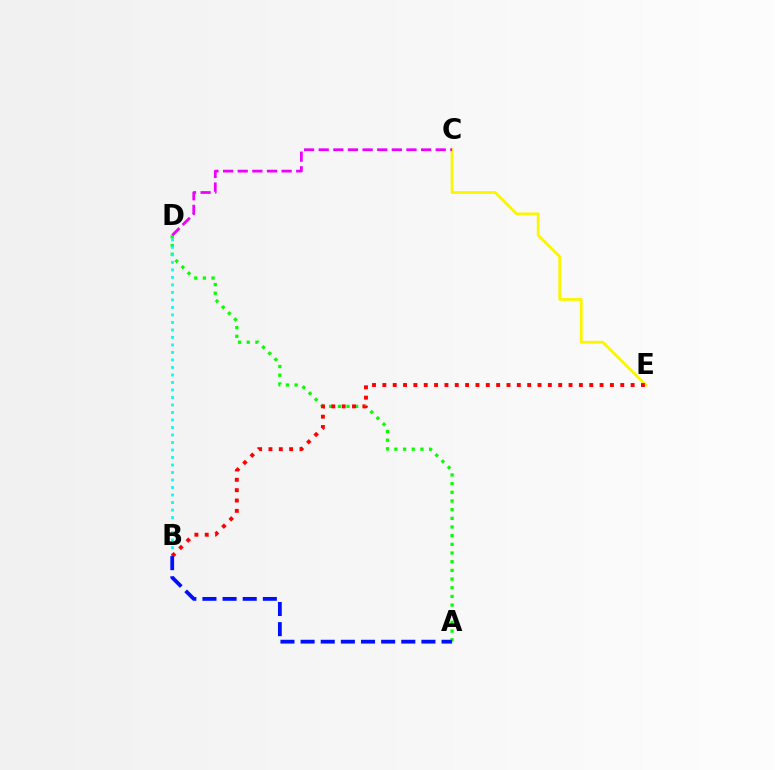{('A', 'D'): [{'color': '#08ff00', 'line_style': 'dotted', 'thickness': 2.36}], ('C', 'E'): [{'color': '#fcf500', 'line_style': 'solid', 'thickness': 2.01}], ('B', 'D'): [{'color': '#00fff6', 'line_style': 'dotted', 'thickness': 2.04}], ('C', 'D'): [{'color': '#ee00ff', 'line_style': 'dashed', 'thickness': 1.99}], ('B', 'E'): [{'color': '#ff0000', 'line_style': 'dotted', 'thickness': 2.81}], ('A', 'B'): [{'color': '#0010ff', 'line_style': 'dashed', 'thickness': 2.74}]}